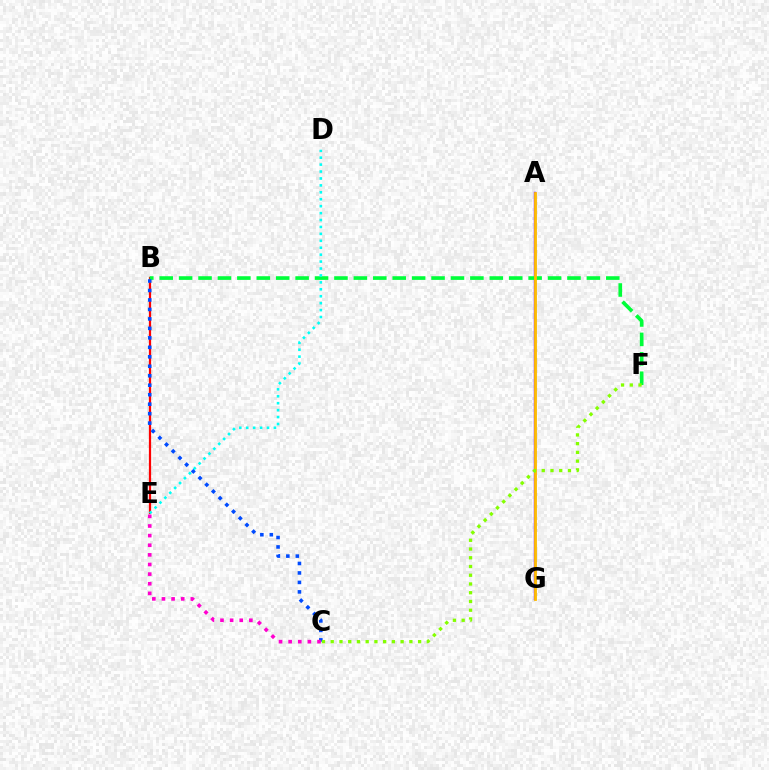{('B', 'E'): [{'color': '#ff0000', 'line_style': 'solid', 'thickness': 1.61}], ('A', 'G'): [{'color': '#7200ff', 'line_style': 'solid', 'thickness': 1.73}, {'color': '#ffbd00', 'line_style': 'solid', 'thickness': 2.01}], ('B', 'F'): [{'color': '#00ff39', 'line_style': 'dashed', 'thickness': 2.64}], ('B', 'C'): [{'color': '#004bff', 'line_style': 'dotted', 'thickness': 2.57}], ('C', 'F'): [{'color': '#84ff00', 'line_style': 'dotted', 'thickness': 2.37}], ('D', 'E'): [{'color': '#00fff6', 'line_style': 'dotted', 'thickness': 1.88}], ('C', 'E'): [{'color': '#ff00cf', 'line_style': 'dotted', 'thickness': 2.62}]}